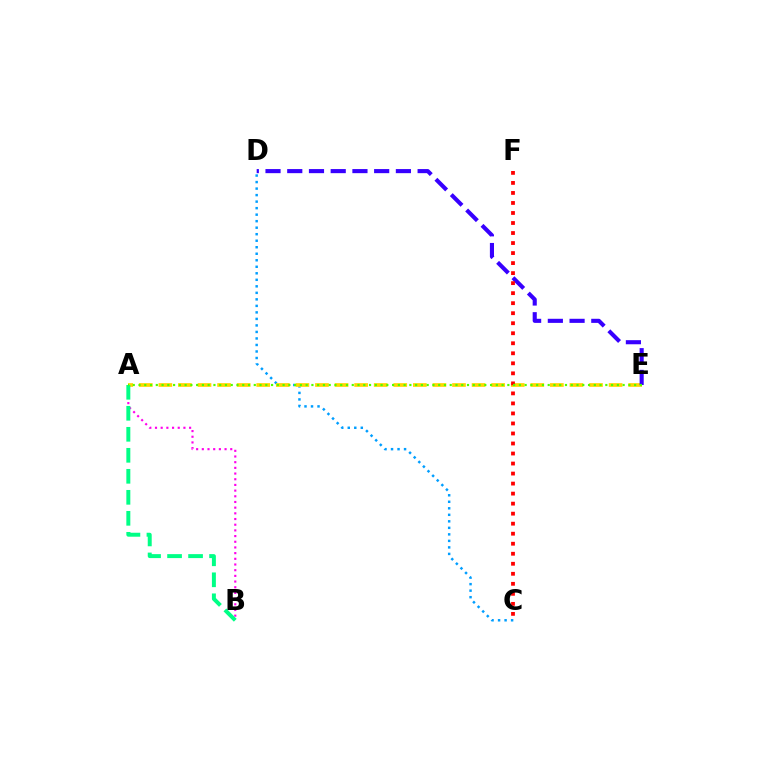{('C', 'D'): [{'color': '#009eff', 'line_style': 'dotted', 'thickness': 1.77}], ('A', 'E'): [{'color': '#ffd500', 'line_style': 'dashed', 'thickness': 2.66}, {'color': '#4fff00', 'line_style': 'dotted', 'thickness': 1.57}], ('A', 'B'): [{'color': '#ff00ed', 'line_style': 'dotted', 'thickness': 1.54}, {'color': '#00ff86', 'line_style': 'dashed', 'thickness': 2.85}], ('D', 'E'): [{'color': '#3700ff', 'line_style': 'dashed', 'thickness': 2.95}], ('C', 'F'): [{'color': '#ff0000', 'line_style': 'dotted', 'thickness': 2.72}]}